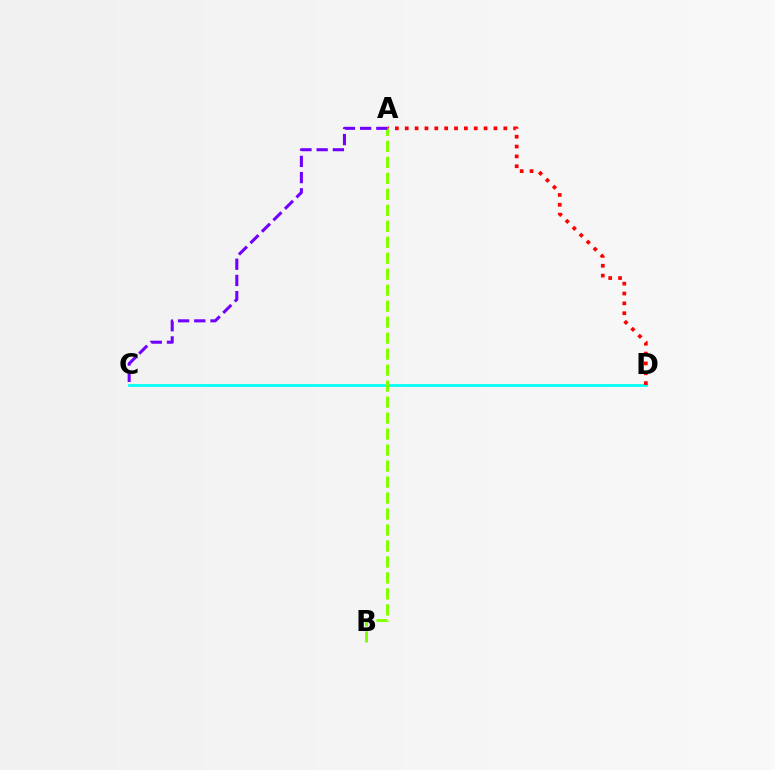{('C', 'D'): [{'color': '#00fff6', 'line_style': 'solid', 'thickness': 1.97}], ('A', 'D'): [{'color': '#ff0000', 'line_style': 'dotted', 'thickness': 2.68}], ('A', 'B'): [{'color': '#84ff00', 'line_style': 'dashed', 'thickness': 2.17}], ('A', 'C'): [{'color': '#7200ff', 'line_style': 'dashed', 'thickness': 2.2}]}